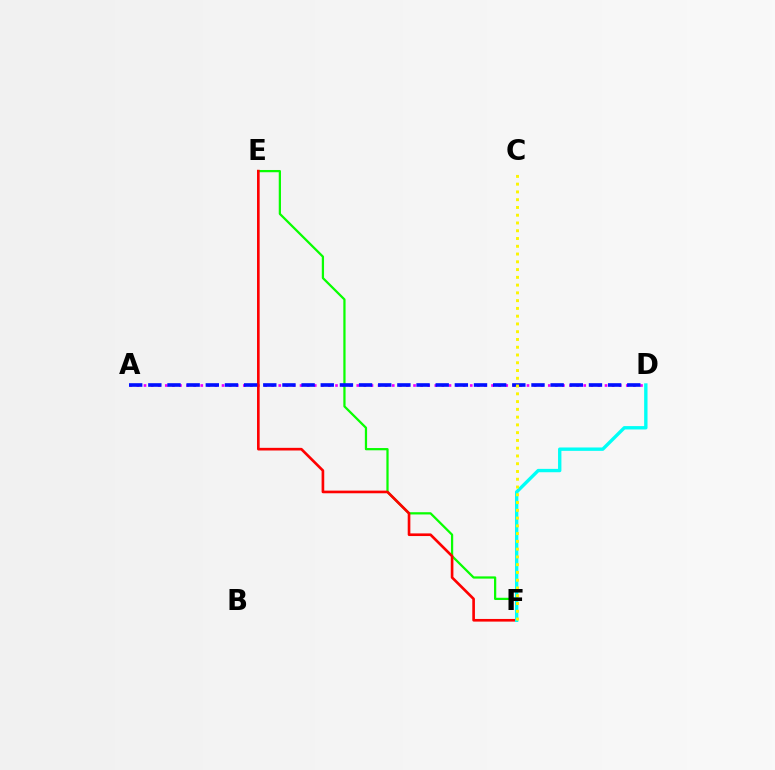{('A', 'D'): [{'color': '#ee00ff', 'line_style': 'dotted', 'thickness': 1.93}, {'color': '#0010ff', 'line_style': 'dashed', 'thickness': 2.6}], ('E', 'F'): [{'color': '#08ff00', 'line_style': 'solid', 'thickness': 1.62}, {'color': '#ff0000', 'line_style': 'solid', 'thickness': 1.91}], ('D', 'F'): [{'color': '#00fff6', 'line_style': 'solid', 'thickness': 2.43}], ('C', 'F'): [{'color': '#fcf500', 'line_style': 'dotted', 'thickness': 2.11}]}